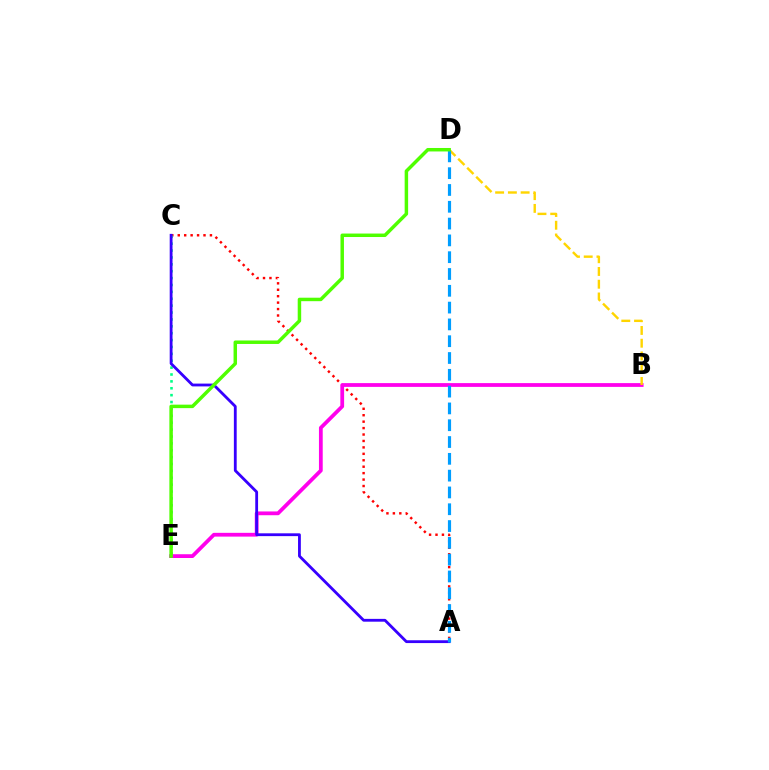{('A', 'C'): [{'color': '#ff0000', 'line_style': 'dotted', 'thickness': 1.75}, {'color': '#3700ff', 'line_style': 'solid', 'thickness': 2.03}], ('C', 'E'): [{'color': '#00ff86', 'line_style': 'dotted', 'thickness': 1.87}], ('B', 'E'): [{'color': '#ff00ed', 'line_style': 'solid', 'thickness': 2.72}], ('B', 'D'): [{'color': '#ffd500', 'line_style': 'dashed', 'thickness': 1.73}], ('A', 'D'): [{'color': '#009eff', 'line_style': 'dashed', 'thickness': 2.28}], ('D', 'E'): [{'color': '#4fff00', 'line_style': 'solid', 'thickness': 2.5}]}